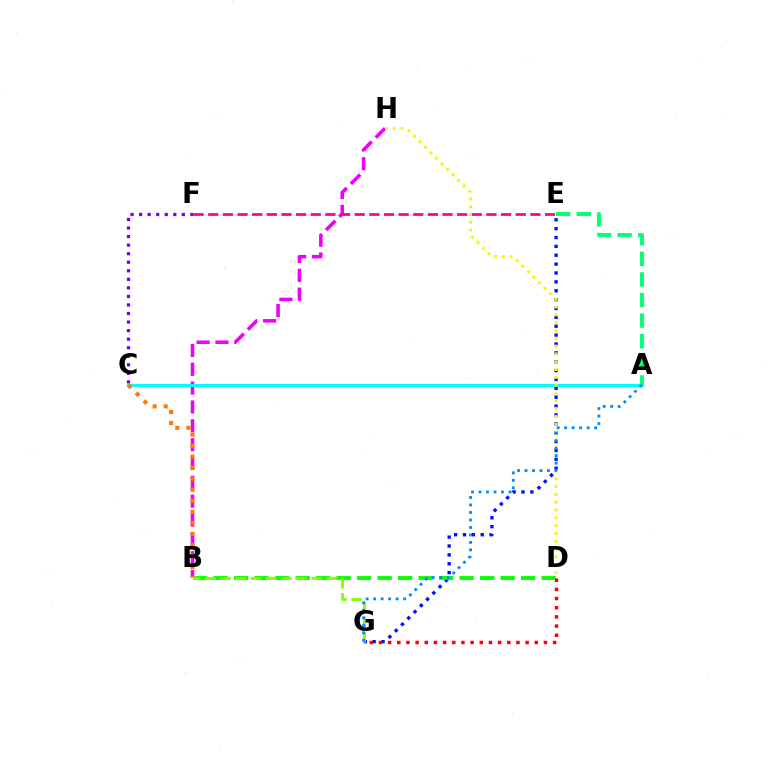{('B', 'H'): [{'color': '#ee00ff', 'line_style': 'dashed', 'thickness': 2.56}], ('E', 'F'): [{'color': '#ff0094', 'line_style': 'dashed', 'thickness': 1.99}], ('A', 'C'): [{'color': '#00fff6', 'line_style': 'solid', 'thickness': 2.26}], ('E', 'G'): [{'color': '#0010ff', 'line_style': 'dotted', 'thickness': 2.41}], ('B', 'D'): [{'color': '#08ff00', 'line_style': 'dashed', 'thickness': 2.78}], ('D', 'H'): [{'color': '#fcf500', 'line_style': 'dotted', 'thickness': 2.12}], ('B', 'C'): [{'color': '#ff7c00', 'line_style': 'dotted', 'thickness': 3.0}], ('A', 'E'): [{'color': '#00ff74', 'line_style': 'dashed', 'thickness': 2.8}], ('C', 'F'): [{'color': '#7200ff', 'line_style': 'dotted', 'thickness': 2.32}], ('B', 'G'): [{'color': '#84ff00', 'line_style': 'dashed', 'thickness': 2.07}], ('D', 'G'): [{'color': '#ff0000', 'line_style': 'dotted', 'thickness': 2.49}], ('A', 'G'): [{'color': '#008cff', 'line_style': 'dotted', 'thickness': 2.04}]}